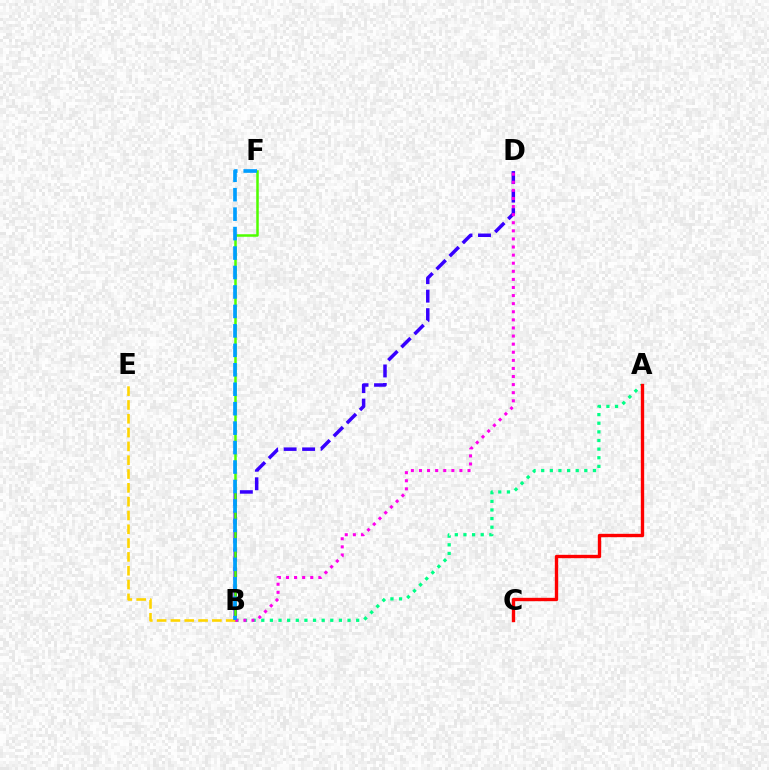{('B', 'D'): [{'color': '#3700ff', 'line_style': 'dashed', 'thickness': 2.51}, {'color': '#ff00ed', 'line_style': 'dotted', 'thickness': 2.2}], ('A', 'B'): [{'color': '#00ff86', 'line_style': 'dotted', 'thickness': 2.34}], ('B', 'F'): [{'color': '#4fff00', 'line_style': 'solid', 'thickness': 1.8}, {'color': '#009eff', 'line_style': 'dashed', 'thickness': 2.64}], ('A', 'C'): [{'color': '#ff0000', 'line_style': 'solid', 'thickness': 2.41}], ('B', 'E'): [{'color': '#ffd500', 'line_style': 'dashed', 'thickness': 1.88}]}